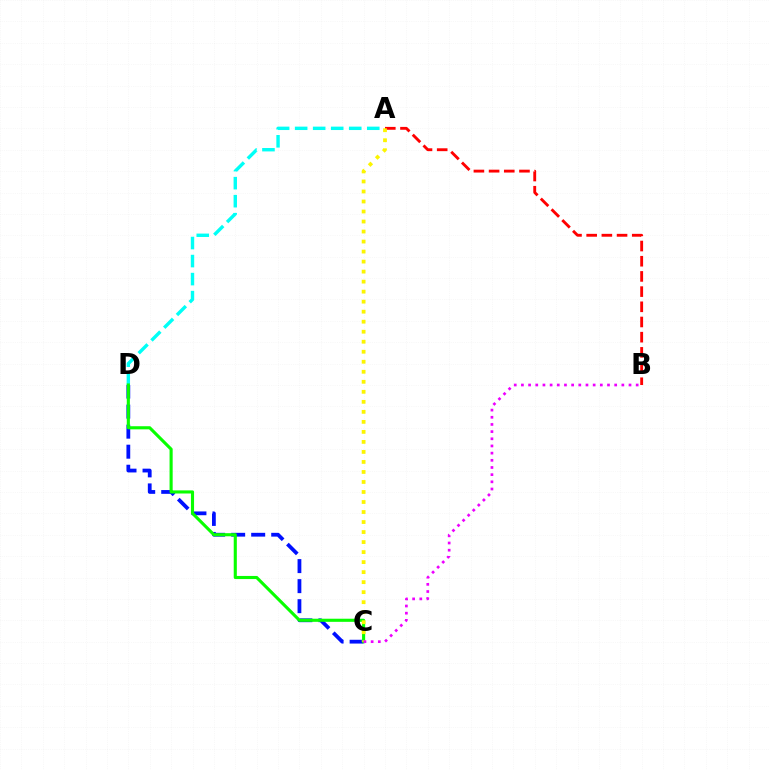{('A', 'D'): [{'color': '#00fff6', 'line_style': 'dashed', 'thickness': 2.45}], ('C', 'D'): [{'color': '#0010ff', 'line_style': 'dashed', 'thickness': 2.72}, {'color': '#08ff00', 'line_style': 'solid', 'thickness': 2.24}], ('A', 'B'): [{'color': '#ff0000', 'line_style': 'dashed', 'thickness': 2.06}], ('A', 'C'): [{'color': '#fcf500', 'line_style': 'dotted', 'thickness': 2.72}], ('B', 'C'): [{'color': '#ee00ff', 'line_style': 'dotted', 'thickness': 1.95}]}